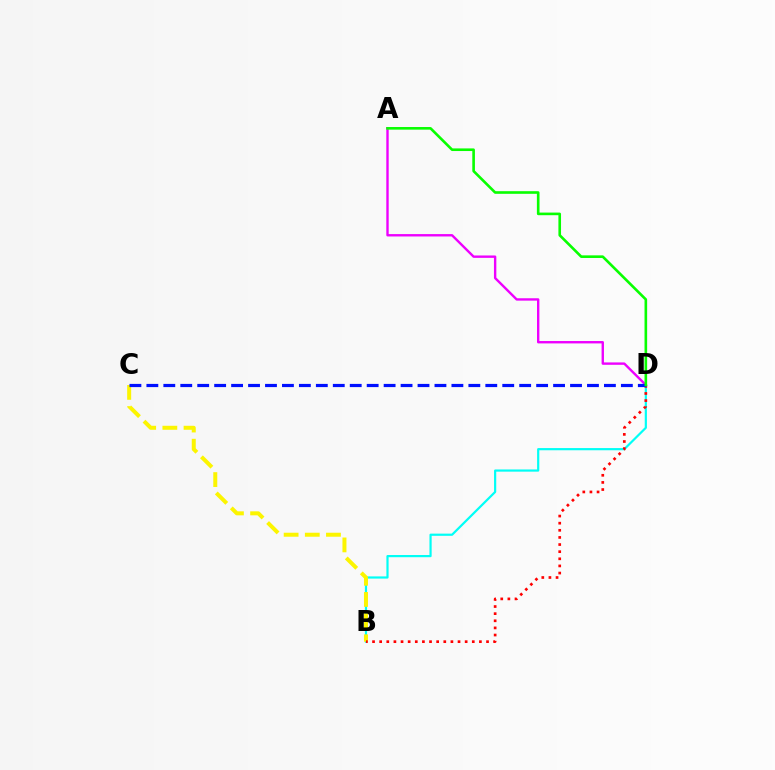{('B', 'D'): [{'color': '#00fff6', 'line_style': 'solid', 'thickness': 1.58}, {'color': '#ff0000', 'line_style': 'dotted', 'thickness': 1.94}], ('B', 'C'): [{'color': '#fcf500', 'line_style': 'dashed', 'thickness': 2.88}], ('A', 'D'): [{'color': '#ee00ff', 'line_style': 'solid', 'thickness': 1.72}, {'color': '#08ff00', 'line_style': 'solid', 'thickness': 1.89}], ('C', 'D'): [{'color': '#0010ff', 'line_style': 'dashed', 'thickness': 2.3}]}